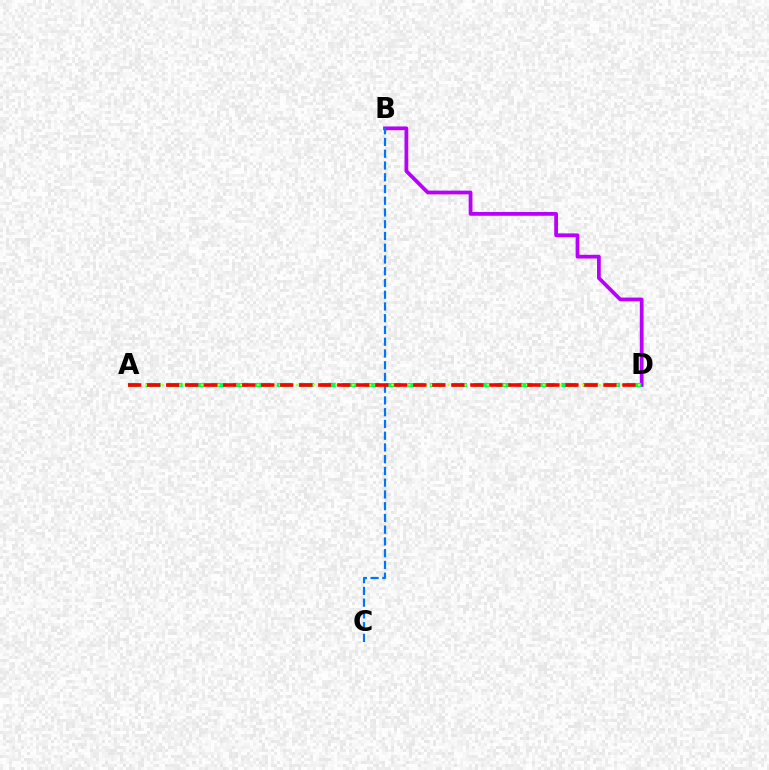{('B', 'D'): [{'color': '#b900ff', 'line_style': 'solid', 'thickness': 2.71}], ('B', 'C'): [{'color': '#0074ff', 'line_style': 'dashed', 'thickness': 1.6}], ('A', 'D'): [{'color': '#00ff5c', 'line_style': 'dashed', 'thickness': 2.97}, {'color': '#d1ff00', 'line_style': 'dotted', 'thickness': 1.52}, {'color': '#ff0000', 'line_style': 'dashed', 'thickness': 2.58}]}